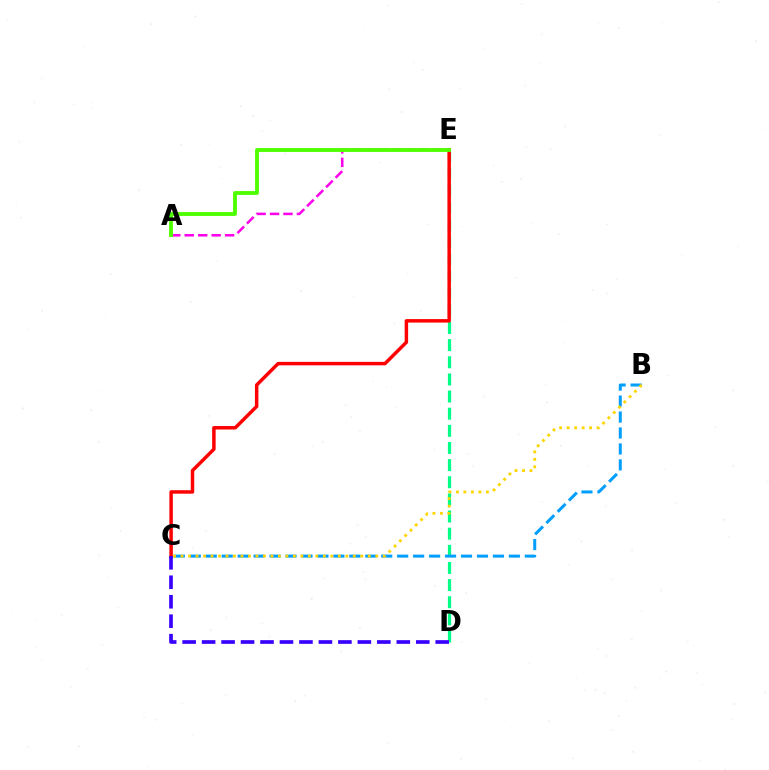{('A', 'E'): [{'color': '#ff00ed', 'line_style': 'dashed', 'thickness': 1.83}, {'color': '#4fff00', 'line_style': 'solid', 'thickness': 2.78}], ('D', 'E'): [{'color': '#00ff86', 'line_style': 'dashed', 'thickness': 2.33}], ('B', 'C'): [{'color': '#009eff', 'line_style': 'dashed', 'thickness': 2.17}, {'color': '#ffd500', 'line_style': 'dotted', 'thickness': 2.03}], ('C', 'E'): [{'color': '#ff0000', 'line_style': 'solid', 'thickness': 2.5}], ('C', 'D'): [{'color': '#3700ff', 'line_style': 'dashed', 'thickness': 2.64}]}